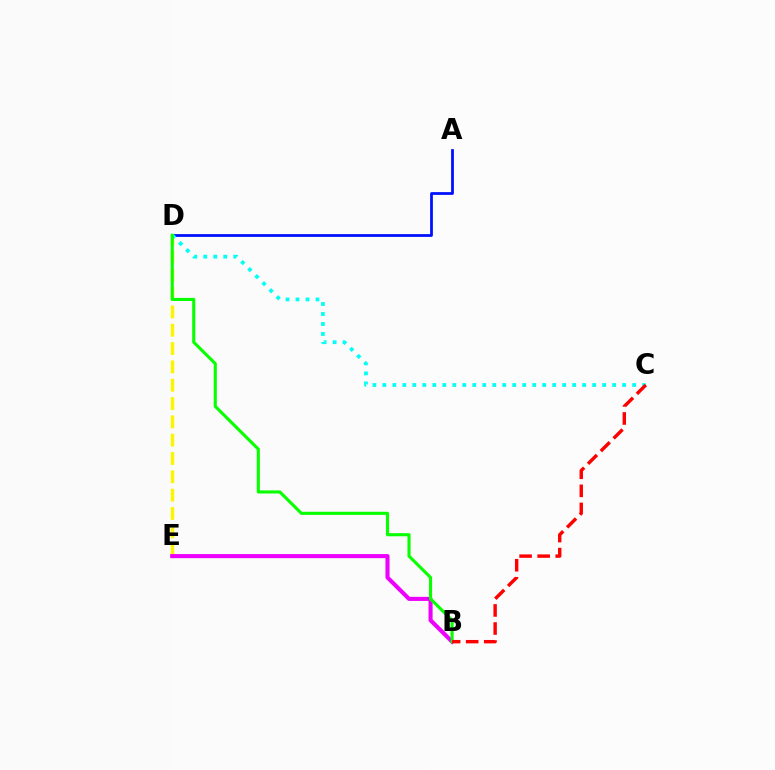{('A', 'D'): [{'color': '#0010ff', 'line_style': 'solid', 'thickness': 1.99}], ('D', 'E'): [{'color': '#fcf500', 'line_style': 'dashed', 'thickness': 2.49}], ('B', 'E'): [{'color': '#ee00ff', 'line_style': 'solid', 'thickness': 2.94}], ('C', 'D'): [{'color': '#00fff6', 'line_style': 'dotted', 'thickness': 2.71}], ('B', 'D'): [{'color': '#08ff00', 'line_style': 'solid', 'thickness': 2.23}], ('B', 'C'): [{'color': '#ff0000', 'line_style': 'dashed', 'thickness': 2.45}]}